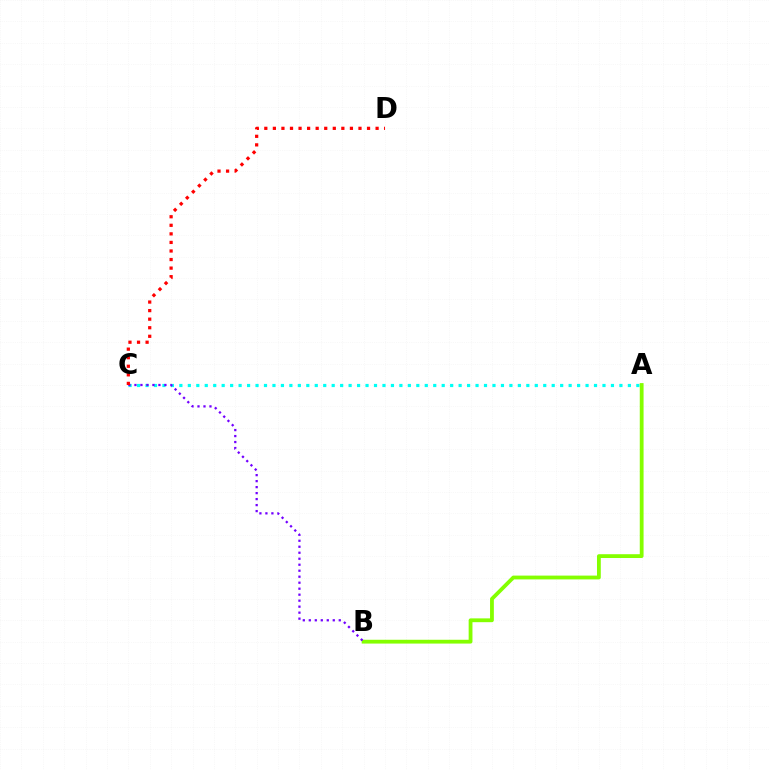{('A', 'C'): [{'color': '#00fff6', 'line_style': 'dotted', 'thickness': 2.3}], ('A', 'B'): [{'color': '#84ff00', 'line_style': 'solid', 'thickness': 2.74}], ('B', 'C'): [{'color': '#7200ff', 'line_style': 'dotted', 'thickness': 1.63}], ('C', 'D'): [{'color': '#ff0000', 'line_style': 'dotted', 'thickness': 2.33}]}